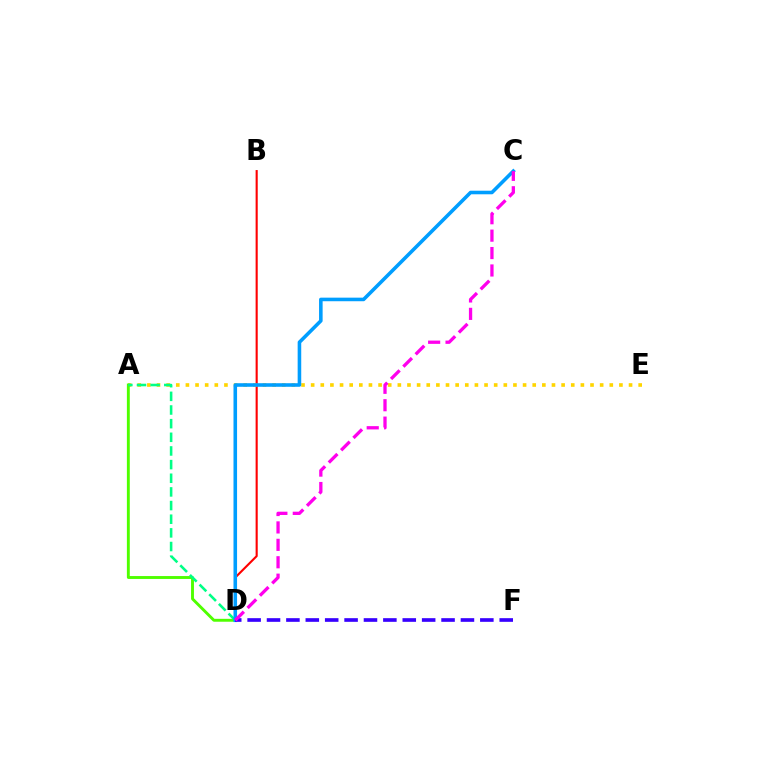{('B', 'D'): [{'color': '#ff0000', 'line_style': 'solid', 'thickness': 1.52}], ('A', 'E'): [{'color': '#ffd500', 'line_style': 'dotted', 'thickness': 2.62}], ('A', 'D'): [{'color': '#4fff00', 'line_style': 'solid', 'thickness': 2.09}, {'color': '#00ff86', 'line_style': 'dashed', 'thickness': 1.85}], ('C', 'D'): [{'color': '#009eff', 'line_style': 'solid', 'thickness': 2.57}, {'color': '#ff00ed', 'line_style': 'dashed', 'thickness': 2.37}], ('D', 'F'): [{'color': '#3700ff', 'line_style': 'dashed', 'thickness': 2.63}]}